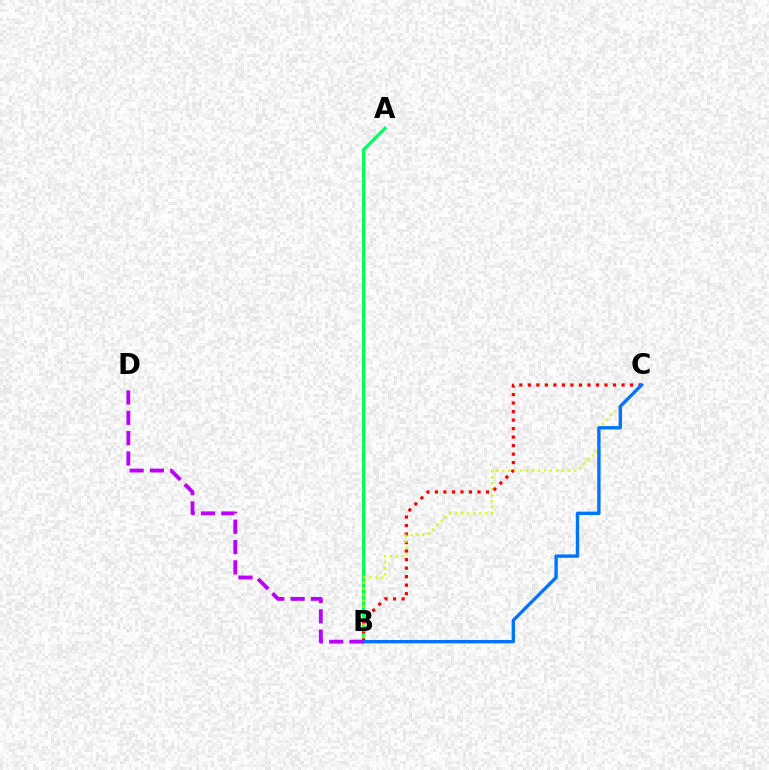{('A', 'B'): [{'color': '#00ff5c', 'line_style': 'solid', 'thickness': 2.35}], ('B', 'C'): [{'color': '#ff0000', 'line_style': 'dotted', 'thickness': 2.31}, {'color': '#d1ff00', 'line_style': 'dotted', 'thickness': 1.62}, {'color': '#0074ff', 'line_style': 'solid', 'thickness': 2.43}], ('B', 'D'): [{'color': '#b900ff', 'line_style': 'dashed', 'thickness': 2.76}]}